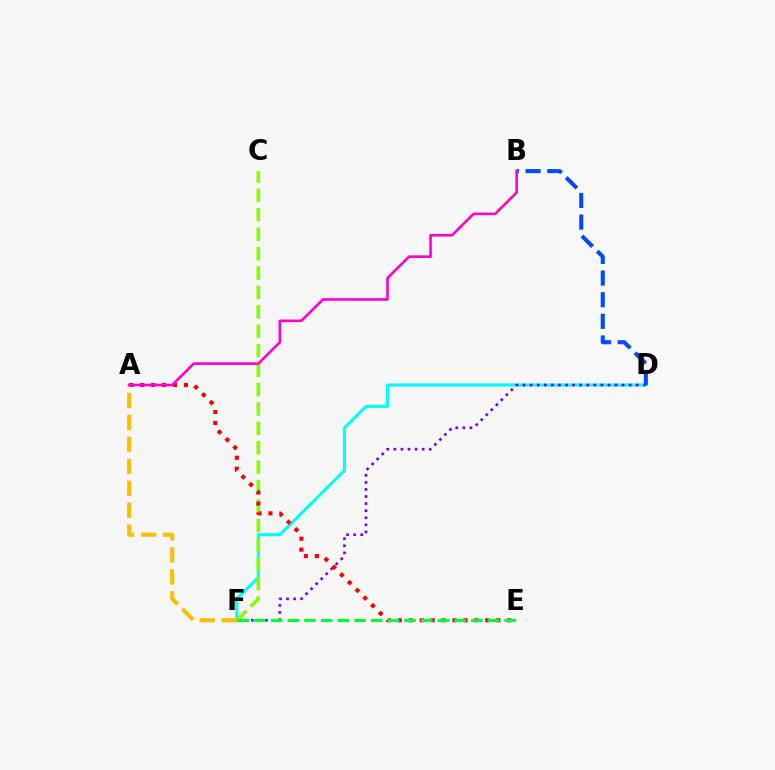{('D', 'F'): [{'color': '#00fff6', 'line_style': 'solid', 'thickness': 2.25}, {'color': '#7200ff', 'line_style': 'dotted', 'thickness': 1.92}], ('C', 'F'): [{'color': '#84ff00', 'line_style': 'dashed', 'thickness': 2.64}], ('A', 'E'): [{'color': '#ff0000', 'line_style': 'dotted', 'thickness': 2.97}], ('A', 'F'): [{'color': '#ffbd00', 'line_style': 'dashed', 'thickness': 2.98}], ('B', 'D'): [{'color': '#004bff', 'line_style': 'dashed', 'thickness': 2.94}], ('A', 'B'): [{'color': '#ff00cf', 'line_style': 'solid', 'thickness': 1.89}], ('E', 'F'): [{'color': '#00ff39', 'line_style': 'dashed', 'thickness': 2.27}]}